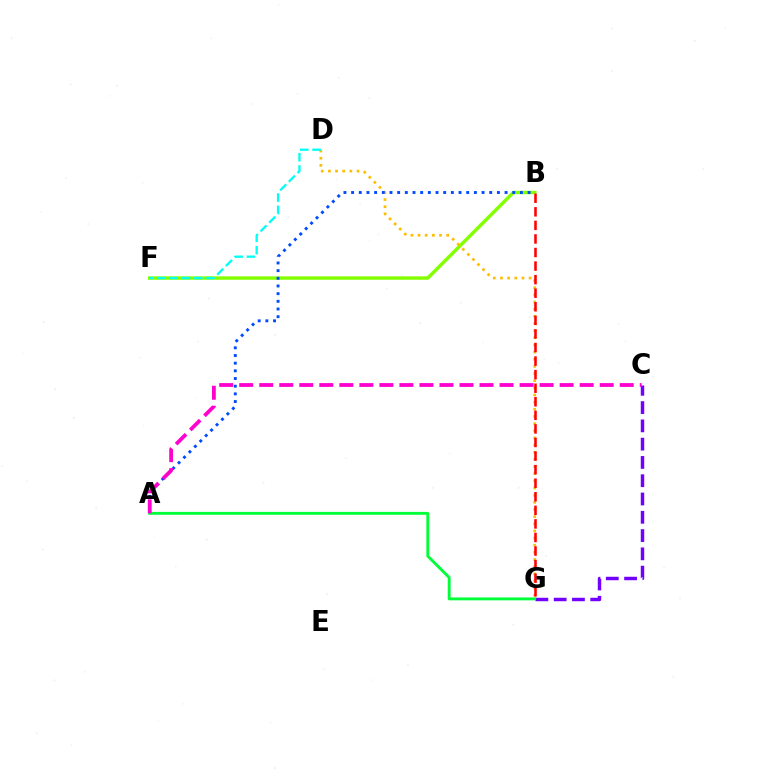{('B', 'F'): [{'color': '#84ff00', 'line_style': 'solid', 'thickness': 2.48}], ('D', 'G'): [{'color': '#ffbd00', 'line_style': 'dotted', 'thickness': 1.94}], ('D', 'F'): [{'color': '#00fff6', 'line_style': 'dashed', 'thickness': 1.67}], ('C', 'G'): [{'color': '#7200ff', 'line_style': 'dashed', 'thickness': 2.48}], ('B', 'G'): [{'color': '#ff0000', 'line_style': 'dashed', 'thickness': 1.84}], ('A', 'B'): [{'color': '#004bff', 'line_style': 'dotted', 'thickness': 2.08}], ('A', 'G'): [{'color': '#00ff39', 'line_style': 'solid', 'thickness': 2.07}], ('A', 'C'): [{'color': '#ff00cf', 'line_style': 'dashed', 'thickness': 2.72}]}